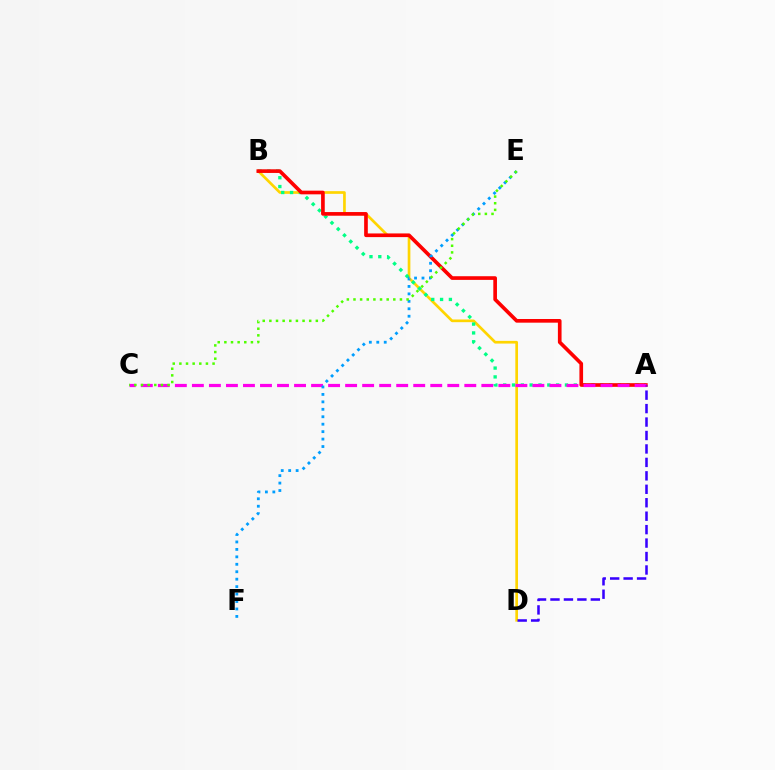{('B', 'D'): [{'color': '#ffd500', 'line_style': 'solid', 'thickness': 1.93}], ('A', 'B'): [{'color': '#00ff86', 'line_style': 'dotted', 'thickness': 2.4}, {'color': '#ff0000', 'line_style': 'solid', 'thickness': 2.64}], ('A', 'C'): [{'color': '#ff00ed', 'line_style': 'dashed', 'thickness': 2.31}], ('A', 'D'): [{'color': '#3700ff', 'line_style': 'dashed', 'thickness': 1.83}], ('E', 'F'): [{'color': '#009eff', 'line_style': 'dotted', 'thickness': 2.02}], ('C', 'E'): [{'color': '#4fff00', 'line_style': 'dotted', 'thickness': 1.8}]}